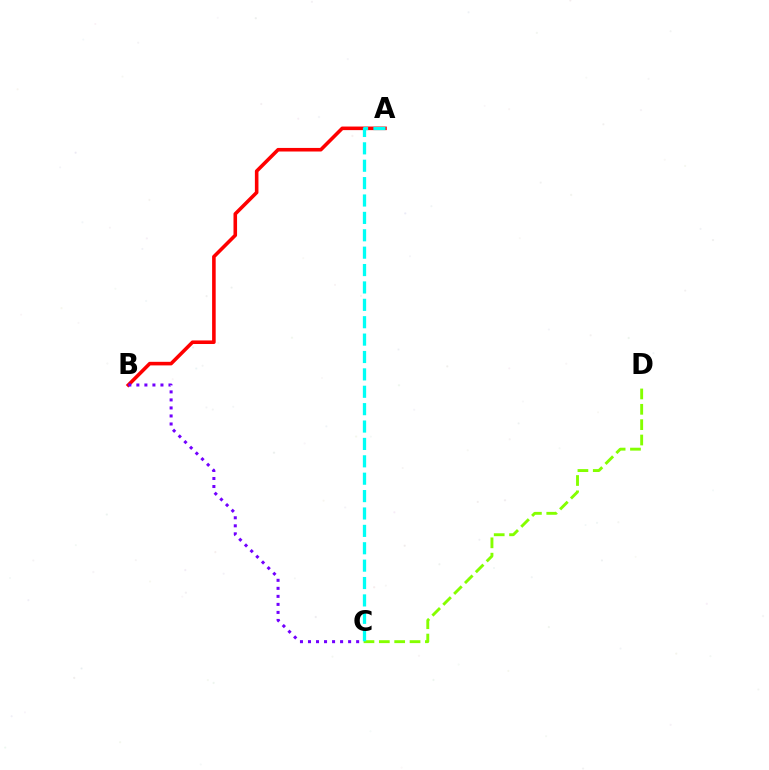{('A', 'B'): [{'color': '#ff0000', 'line_style': 'solid', 'thickness': 2.58}], ('B', 'C'): [{'color': '#7200ff', 'line_style': 'dotted', 'thickness': 2.18}], ('C', 'D'): [{'color': '#84ff00', 'line_style': 'dashed', 'thickness': 2.09}], ('A', 'C'): [{'color': '#00fff6', 'line_style': 'dashed', 'thickness': 2.36}]}